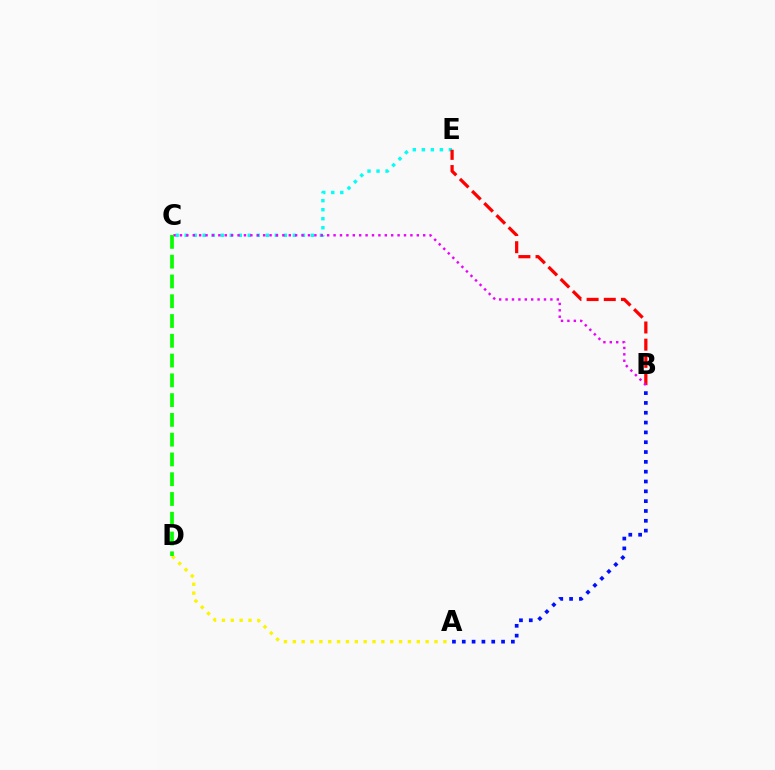{('C', 'E'): [{'color': '#00fff6', 'line_style': 'dotted', 'thickness': 2.45}], ('A', 'B'): [{'color': '#0010ff', 'line_style': 'dotted', 'thickness': 2.67}], ('B', 'E'): [{'color': '#ff0000', 'line_style': 'dashed', 'thickness': 2.33}], ('A', 'D'): [{'color': '#fcf500', 'line_style': 'dotted', 'thickness': 2.41}], ('B', 'C'): [{'color': '#ee00ff', 'line_style': 'dotted', 'thickness': 1.74}], ('C', 'D'): [{'color': '#08ff00', 'line_style': 'dashed', 'thickness': 2.69}]}